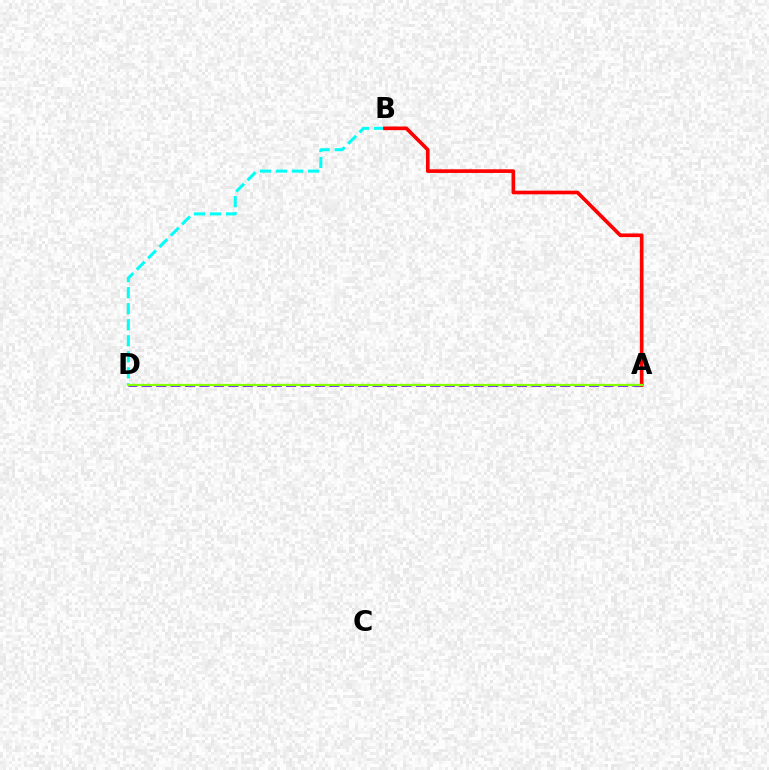{('B', 'D'): [{'color': '#00fff6', 'line_style': 'dashed', 'thickness': 2.18}], ('A', 'D'): [{'color': '#7200ff', 'line_style': 'dashed', 'thickness': 1.96}, {'color': '#84ff00', 'line_style': 'solid', 'thickness': 1.65}], ('A', 'B'): [{'color': '#ff0000', 'line_style': 'solid', 'thickness': 2.64}]}